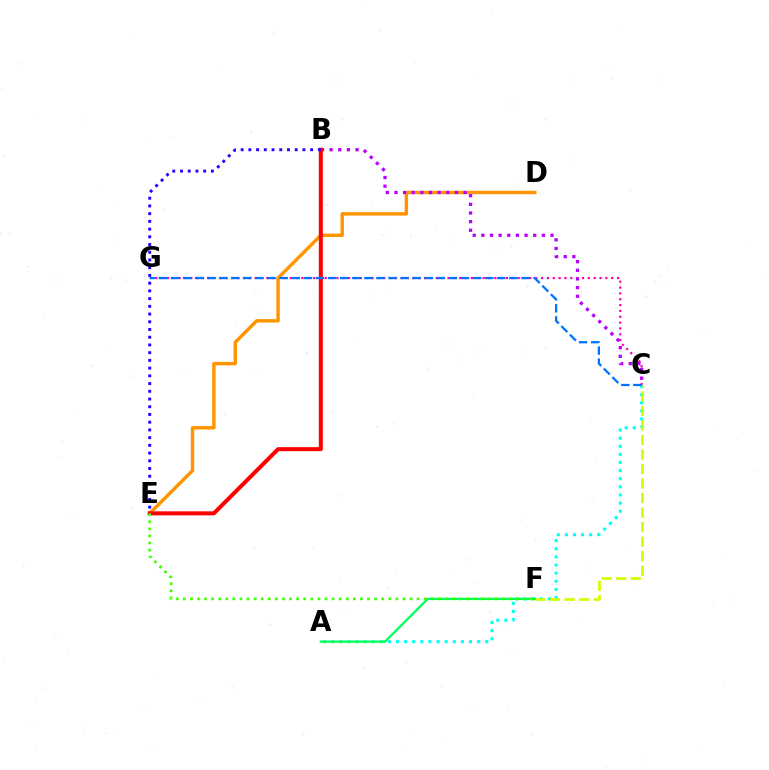{('A', 'C'): [{'color': '#00fff6', 'line_style': 'dotted', 'thickness': 2.2}], ('C', 'F'): [{'color': '#d1ff00', 'line_style': 'dashed', 'thickness': 1.97}], ('C', 'G'): [{'color': '#ff00ac', 'line_style': 'dotted', 'thickness': 1.59}, {'color': '#0074ff', 'line_style': 'dashed', 'thickness': 1.64}], ('A', 'F'): [{'color': '#00ff5c', 'line_style': 'solid', 'thickness': 1.66}], ('D', 'E'): [{'color': '#ff9400', 'line_style': 'solid', 'thickness': 2.46}], ('B', 'C'): [{'color': '#b900ff', 'line_style': 'dotted', 'thickness': 2.35}], ('B', 'E'): [{'color': '#ff0000', 'line_style': 'solid', 'thickness': 2.89}, {'color': '#2500ff', 'line_style': 'dotted', 'thickness': 2.1}], ('E', 'F'): [{'color': '#3dff00', 'line_style': 'dotted', 'thickness': 1.92}]}